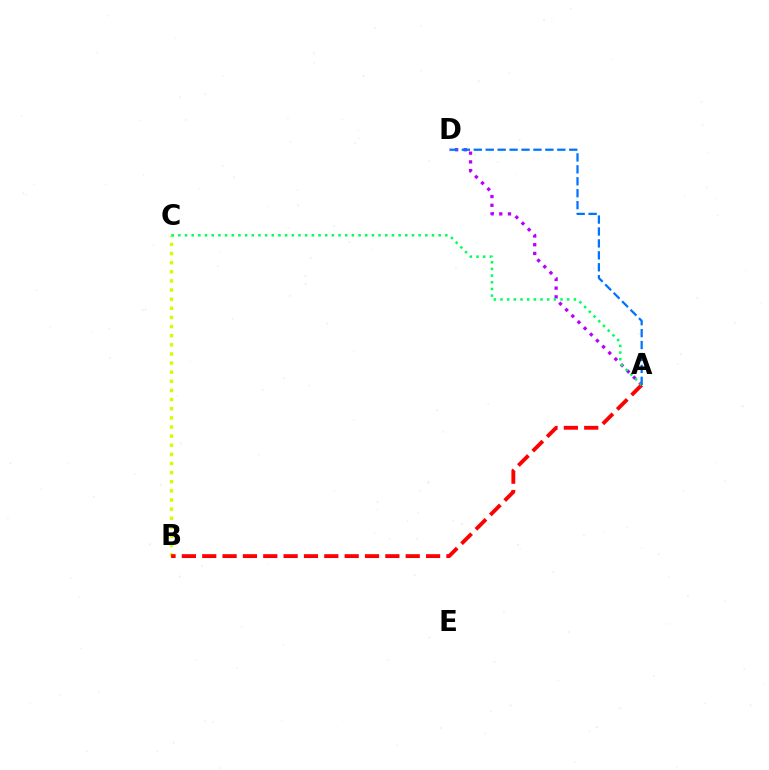{('A', 'D'): [{'color': '#b900ff', 'line_style': 'dotted', 'thickness': 2.37}, {'color': '#0074ff', 'line_style': 'dashed', 'thickness': 1.62}], ('B', 'C'): [{'color': '#d1ff00', 'line_style': 'dotted', 'thickness': 2.48}], ('A', 'B'): [{'color': '#ff0000', 'line_style': 'dashed', 'thickness': 2.76}], ('A', 'C'): [{'color': '#00ff5c', 'line_style': 'dotted', 'thickness': 1.81}]}